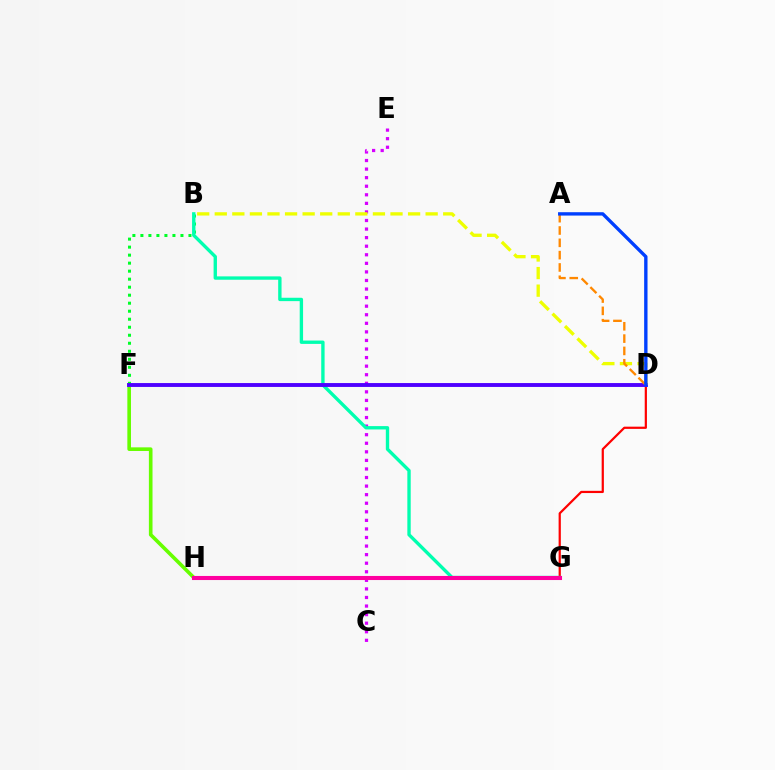{('F', 'H'): [{'color': '#66ff00', 'line_style': 'solid', 'thickness': 2.62}], ('D', 'G'): [{'color': '#ff0000', 'line_style': 'solid', 'thickness': 1.6}], ('G', 'H'): [{'color': '#00c7ff', 'line_style': 'dotted', 'thickness': 1.73}, {'color': '#ff00a0', 'line_style': 'solid', 'thickness': 2.94}], ('B', 'F'): [{'color': '#00ff27', 'line_style': 'dotted', 'thickness': 2.18}], ('C', 'E'): [{'color': '#d600ff', 'line_style': 'dotted', 'thickness': 2.33}], ('B', 'G'): [{'color': '#00ffaf', 'line_style': 'solid', 'thickness': 2.42}], ('D', 'F'): [{'color': '#4f00ff', 'line_style': 'solid', 'thickness': 2.8}], ('B', 'D'): [{'color': '#eeff00', 'line_style': 'dashed', 'thickness': 2.39}], ('A', 'D'): [{'color': '#ff8800', 'line_style': 'dashed', 'thickness': 1.67}, {'color': '#003fff', 'line_style': 'solid', 'thickness': 2.42}]}